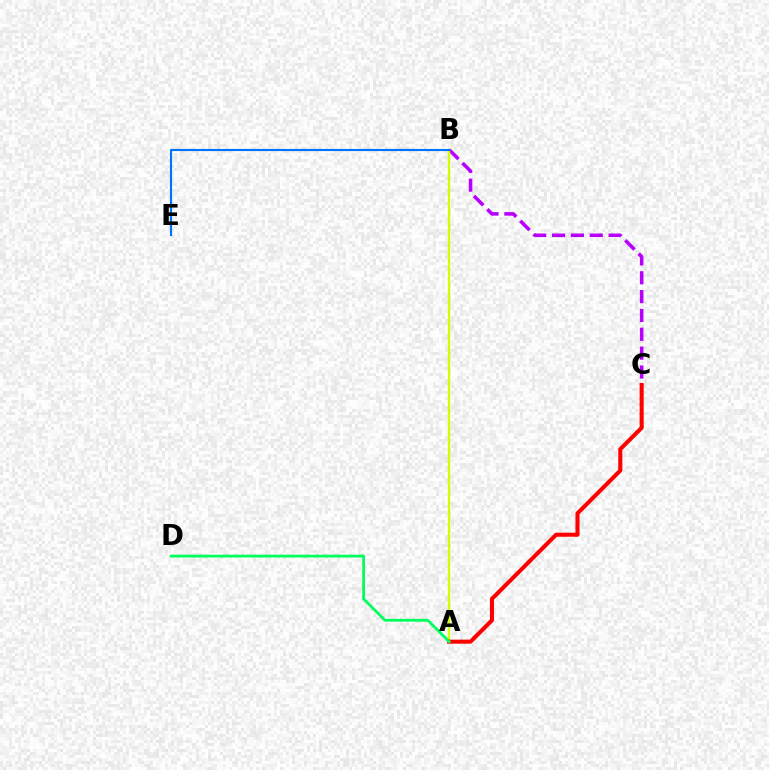{('B', 'C'): [{'color': '#b900ff', 'line_style': 'dashed', 'thickness': 2.56}], ('A', 'B'): [{'color': '#d1ff00', 'line_style': 'solid', 'thickness': 1.68}], ('A', 'C'): [{'color': '#ff0000', 'line_style': 'solid', 'thickness': 2.92}], ('B', 'E'): [{'color': '#0074ff', 'line_style': 'solid', 'thickness': 1.55}], ('A', 'D'): [{'color': '#00ff5c', 'line_style': 'solid', 'thickness': 2.0}]}